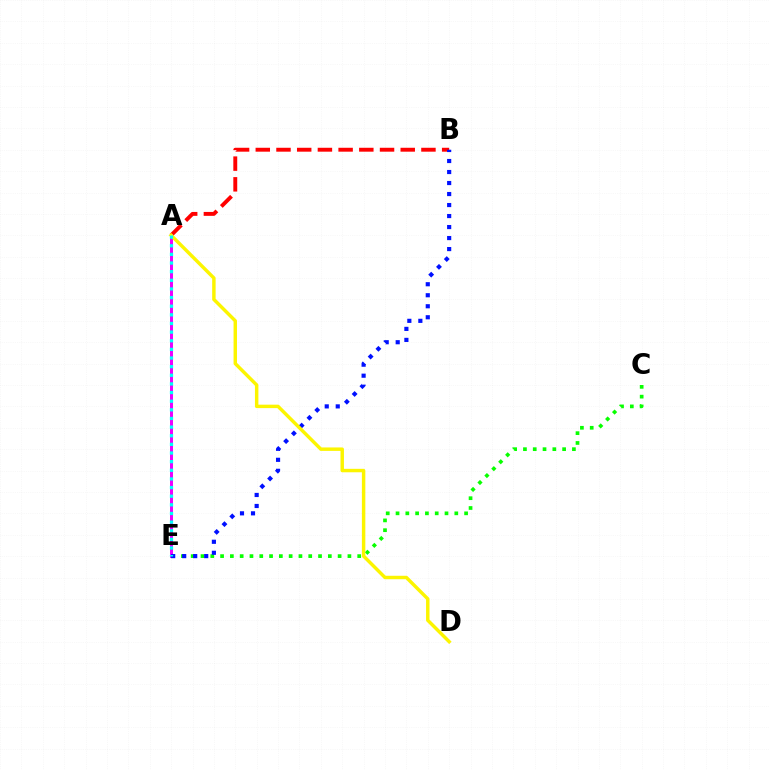{('C', 'E'): [{'color': '#08ff00', 'line_style': 'dotted', 'thickness': 2.66}], ('A', 'B'): [{'color': '#ff0000', 'line_style': 'dashed', 'thickness': 2.81}], ('A', 'E'): [{'color': '#ee00ff', 'line_style': 'solid', 'thickness': 2.14}, {'color': '#00fff6', 'line_style': 'dotted', 'thickness': 2.35}], ('B', 'E'): [{'color': '#0010ff', 'line_style': 'dotted', 'thickness': 2.99}], ('A', 'D'): [{'color': '#fcf500', 'line_style': 'solid', 'thickness': 2.48}]}